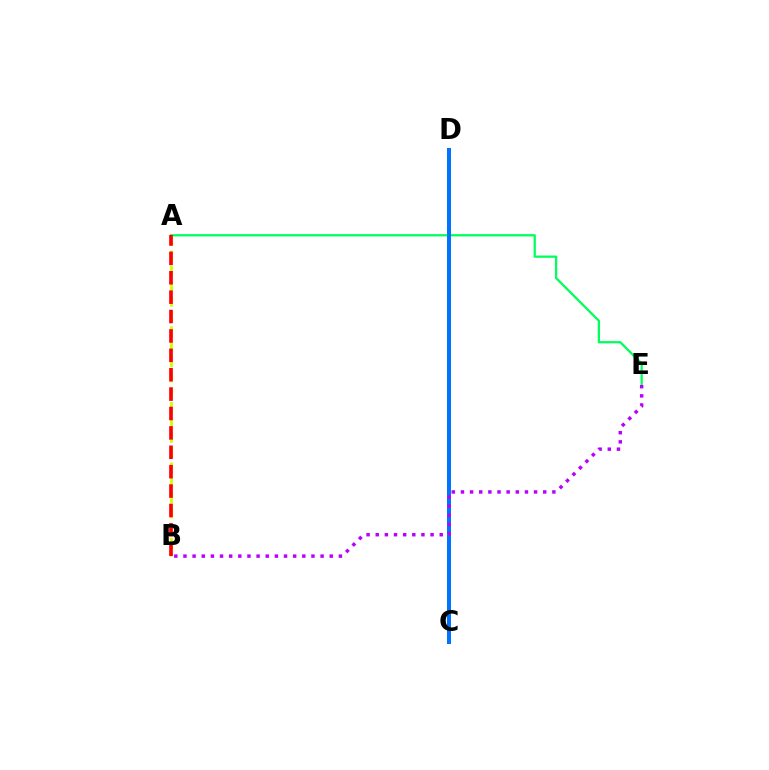{('A', 'E'): [{'color': '#00ff5c', 'line_style': 'solid', 'thickness': 1.63}], ('C', 'D'): [{'color': '#0074ff', 'line_style': 'solid', 'thickness': 2.88}], ('B', 'E'): [{'color': '#b900ff', 'line_style': 'dotted', 'thickness': 2.48}], ('A', 'B'): [{'color': '#d1ff00', 'line_style': 'dashed', 'thickness': 2.06}, {'color': '#ff0000', 'line_style': 'dashed', 'thickness': 2.63}]}